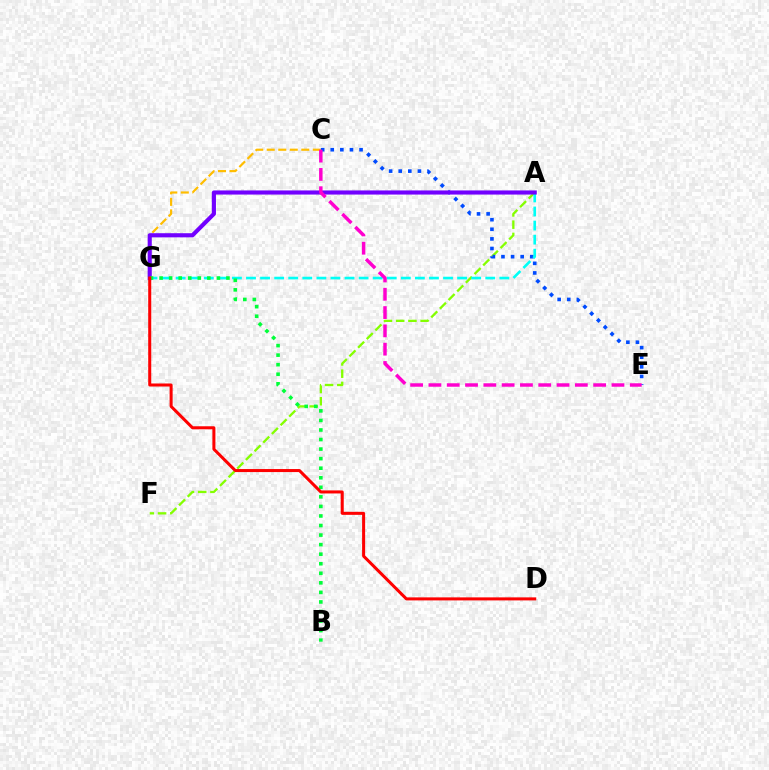{('C', 'G'): [{'color': '#ffbd00', 'line_style': 'dashed', 'thickness': 1.56}], ('A', 'F'): [{'color': '#84ff00', 'line_style': 'dashed', 'thickness': 1.66}], ('C', 'E'): [{'color': '#004bff', 'line_style': 'dotted', 'thickness': 2.61}, {'color': '#ff00cf', 'line_style': 'dashed', 'thickness': 2.49}], ('A', 'G'): [{'color': '#00fff6', 'line_style': 'dashed', 'thickness': 1.91}, {'color': '#7200ff', 'line_style': 'solid', 'thickness': 2.97}], ('B', 'G'): [{'color': '#00ff39', 'line_style': 'dotted', 'thickness': 2.6}], ('D', 'G'): [{'color': '#ff0000', 'line_style': 'solid', 'thickness': 2.18}]}